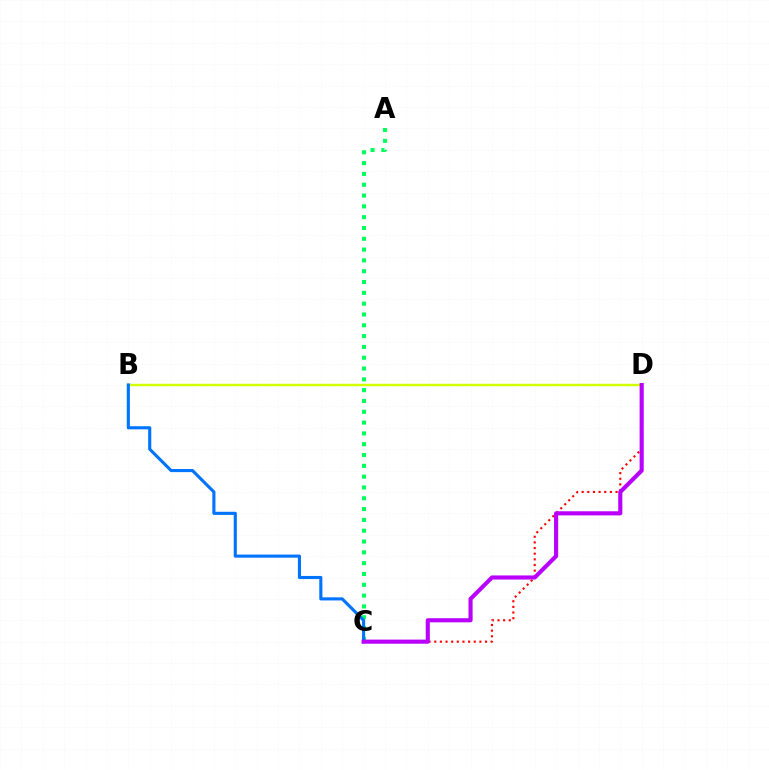{('C', 'D'): [{'color': '#ff0000', 'line_style': 'dotted', 'thickness': 1.53}, {'color': '#b900ff', 'line_style': 'solid', 'thickness': 2.96}], ('B', 'D'): [{'color': '#d1ff00', 'line_style': 'solid', 'thickness': 1.74}], ('A', 'C'): [{'color': '#00ff5c', 'line_style': 'dotted', 'thickness': 2.94}], ('B', 'C'): [{'color': '#0074ff', 'line_style': 'solid', 'thickness': 2.24}]}